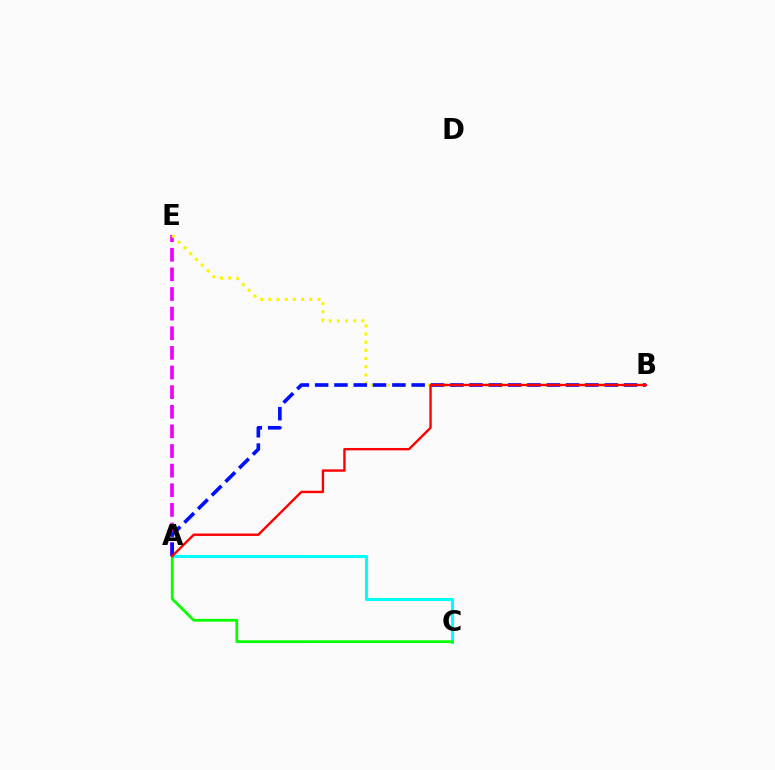{('A', 'C'): [{'color': '#00fff6', 'line_style': 'solid', 'thickness': 2.2}, {'color': '#08ff00', 'line_style': 'solid', 'thickness': 2.0}], ('A', 'E'): [{'color': '#ee00ff', 'line_style': 'dashed', 'thickness': 2.67}], ('B', 'E'): [{'color': '#fcf500', 'line_style': 'dotted', 'thickness': 2.22}], ('A', 'B'): [{'color': '#0010ff', 'line_style': 'dashed', 'thickness': 2.62}, {'color': '#ff0000', 'line_style': 'solid', 'thickness': 1.72}]}